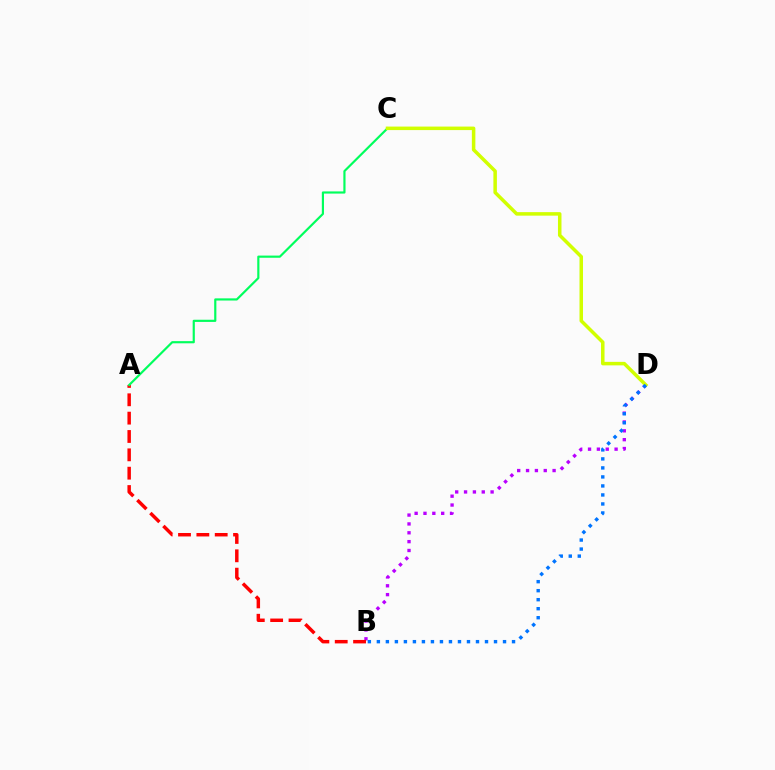{('B', 'D'): [{'color': '#b900ff', 'line_style': 'dotted', 'thickness': 2.4}, {'color': '#0074ff', 'line_style': 'dotted', 'thickness': 2.45}], ('A', 'B'): [{'color': '#ff0000', 'line_style': 'dashed', 'thickness': 2.49}], ('A', 'C'): [{'color': '#00ff5c', 'line_style': 'solid', 'thickness': 1.57}], ('C', 'D'): [{'color': '#d1ff00', 'line_style': 'solid', 'thickness': 2.53}]}